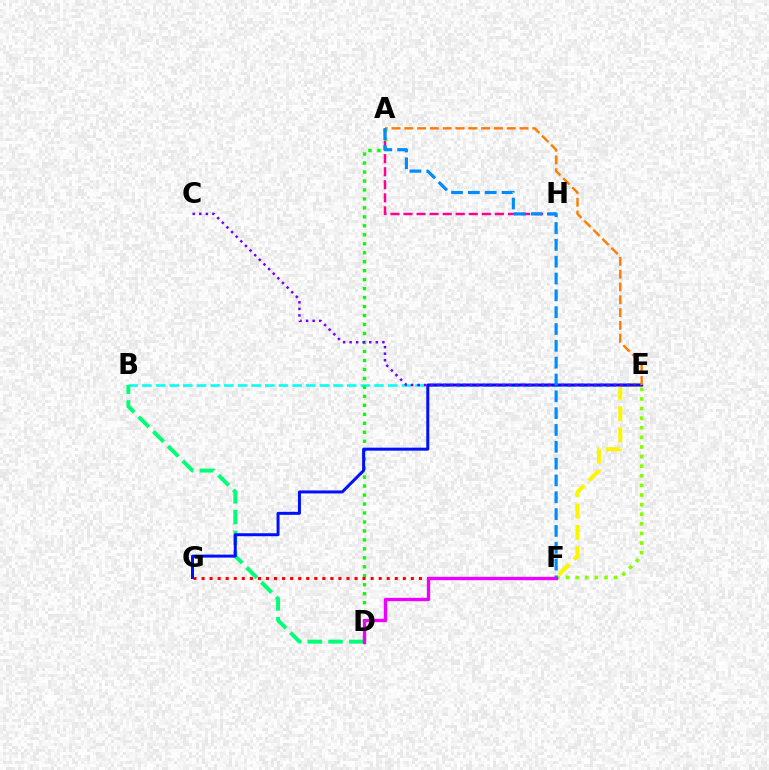{('B', 'E'): [{'color': '#00fff6', 'line_style': 'dashed', 'thickness': 1.85}], ('A', 'H'): [{'color': '#ff0094', 'line_style': 'dashed', 'thickness': 1.77}], ('A', 'D'): [{'color': '#08ff00', 'line_style': 'dotted', 'thickness': 2.44}], ('B', 'D'): [{'color': '#00ff74', 'line_style': 'dashed', 'thickness': 2.83}], ('F', 'G'): [{'color': '#ff0000', 'line_style': 'dotted', 'thickness': 2.19}], ('E', 'F'): [{'color': '#fcf500', 'line_style': 'dashed', 'thickness': 2.89}, {'color': '#84ff00', 'line_style': 'dotted', 'thickness': 2.61}], ('E', 'G'): [{'color': '#0010ff', 'line_style': 'solid', 'thickness': 2.16}], ('C', 'E'): [{'color': '#7200ff', 'line_style': 'dotted', 'thickness': 1.78}], ('A', 'E'): [{'color': '#ff7c00', 'line_style': 'dashed', 'thickness': 1.74}], ('D', 'F'): [{'color': '#ee00ff', 'line_style': 'solid', 'thickness': 2.4}], ('A', 'F'): [{'color': '#008cff', 'line_style': 'dashed', 'thickness': 2.29}]}